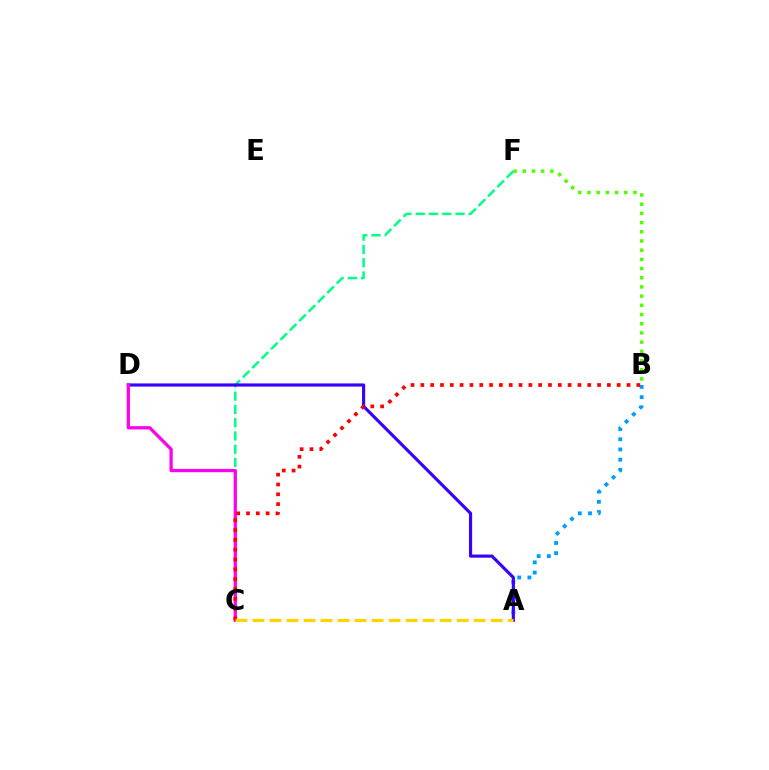{('C', 'F'): [{'color': '#00ff86', 'line_style': 'dashed', 'thickness': 1.8}], ('A', 'B'): [{'color': '#009eff', 'line_style': 'dotted', 'thickness': 2.77}], ('A', 'D'): [{'color': '#3700ff', 'line_style': 'solid', 'thickness': 2.26}], ('C', 'D'): [{'color': '#ff00ed', 'line_style': 'solid', 'thickness': 2.34}], ('B', 'F'): [{'color': '#4fff00', 'line_style': 'dotted', 'thickness': 2.5}], ('B', 'C'): [{'color': '#ff0000', 'line_style': 'dotted', 'thickness': 2.67}], ('A', 'C'): [{'color': '#ffd500', 'line_style': 'dashed', 'thickness': 2.31}]}